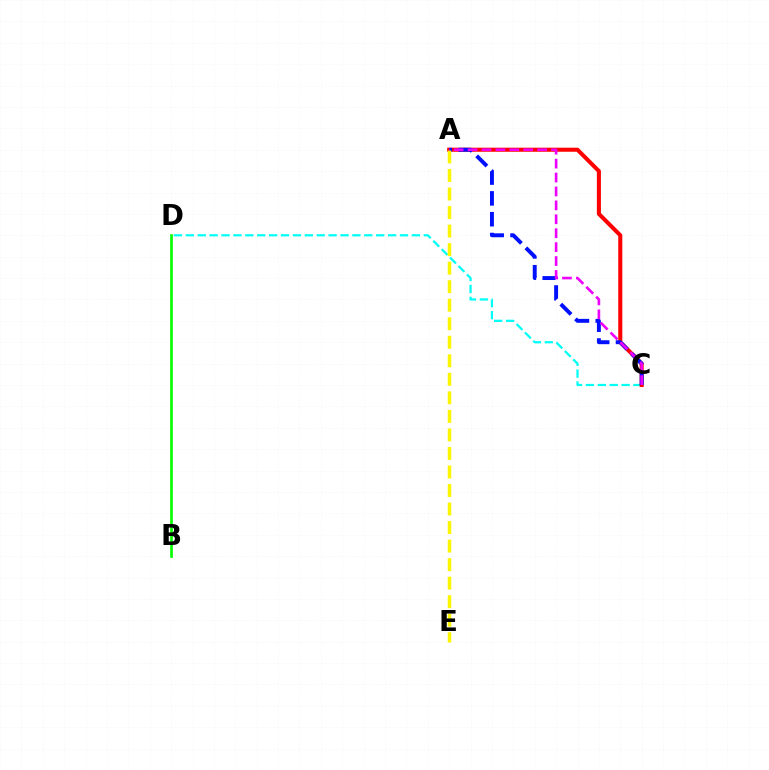{('C', 'D'): [{'color': '#00fff6', 'line_style': 'dashed', 'thickness': 1.62}], ('A', 'C'): [{'color': '#ff0000', 'line_style': 'solid', 'thickness': 2.92}, {'color': '#0010ff', 'line_style': 'dashed', 'thickness': 2.83}, {'color': '#ee00ff', 'line_style': 'dashed', 'thickness': 1.89}], ('A', 'E'): [{'color': '#fcf500', 'line_style': 'dashed', 'thickness': 2.52}], ('B', 'D'): [{'color': '#08ff00', 'line_style': 'solid', 'thickness': 1.93}]}